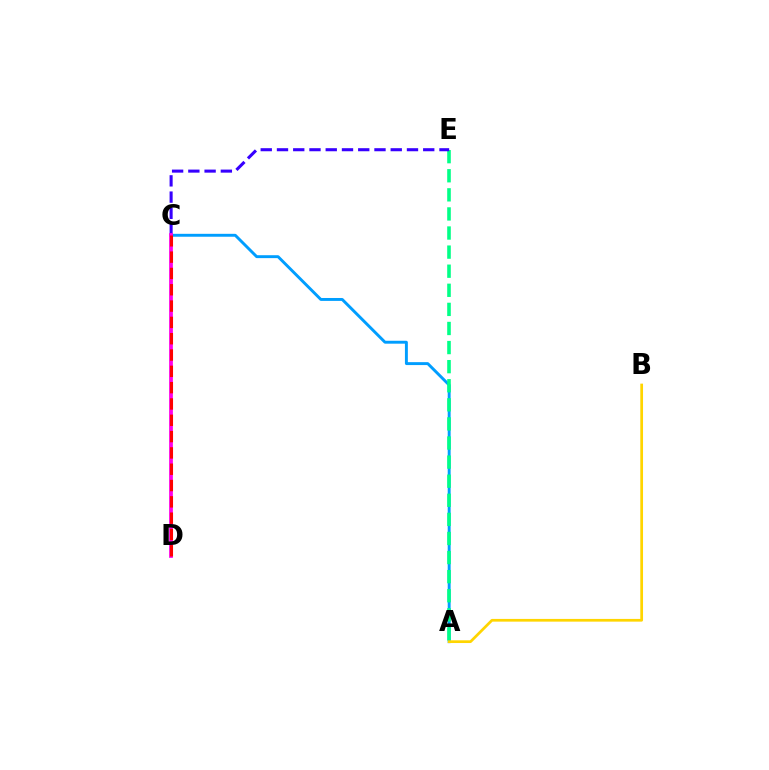{('A', 'C'): [{'color': '#009eff', 'line_style': 'solid', 'thickness': 2.1}], ('A', 'E'): [{'color': '#00ff86', 'line_style': 'dashed', 'thickness': 2.59}], ('C', 'E'): [{'color': '#3700ff', 'line_style': 'dashed', 'thickness': 2.21}], ('A', 'B'): [{'color': '#ffd500', 'line_style': 'solid', 'thickness': 1.96}], ('C', 'D'): [{'color': '#4fff00', 'line_style': 'dotted', 'thickness': 1.55}, {'color': '#ff00ed', 'line_style': 'solid', 'thickness': 2.71}, {'color': '#ff0000', 'line_style': 'dashed', 'thickness': 2.22}]}